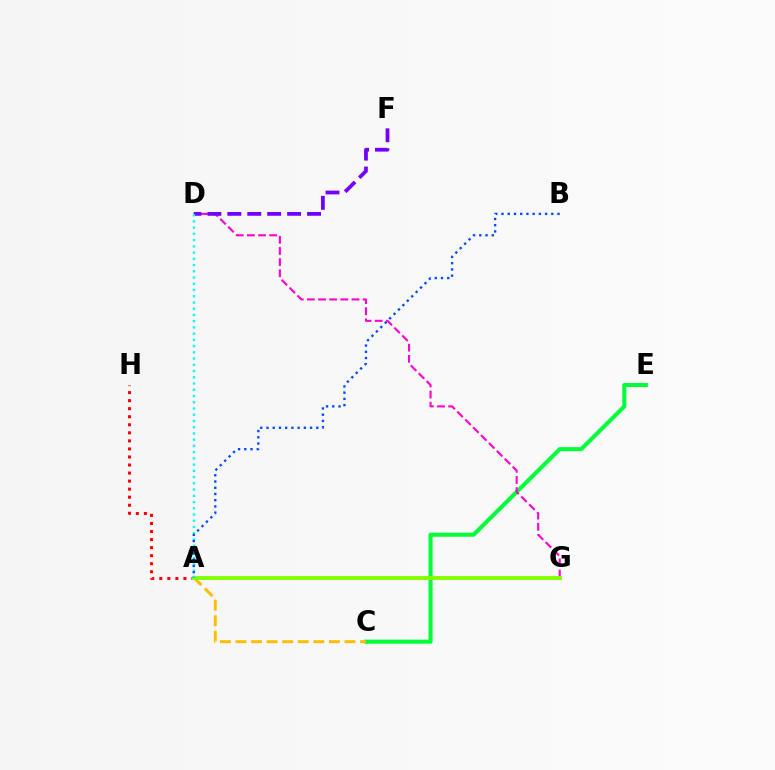{('C', 'E'): [{'color': '#00ff39', 'line_style': 'solid', 'thickness': 2.92}], ('D', 'G'): [{'color': '#ff00cf', 'line_style': 'dashed', 'thickness': 1.52}], ('A', 'H'): [{'color': '#ff0000', 'line_style': 'dotted', 'thickness': 2.19}], ('A', 'C'): [{'color': '#ffbd00', 'line_style': 'dashed', 'thickness': 2.11}], ('D', 'F'): [{'color': '#7200ff', 'line_style': 'dashed', 'thickness': 2.71}], ('A', 'G'): [{'color': '#84ff00', 'line_style': 'solid', 'thickness': 2.82}], ('A', 'D'): [{'color': '#00fff6', 'line_style': 'dotted', 'thickness': 1.69}], ('A', 'B'): [{'color': '#004bff', 'line_style': 'dotted', 'thickness': 1.69}]}